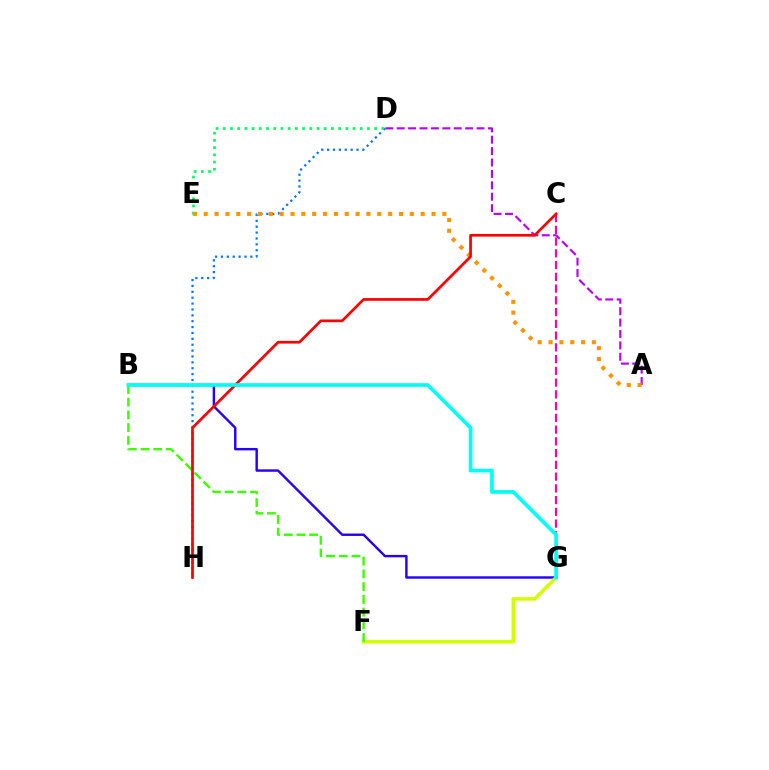{('D', 'H'): [{'color': '#0074ff', 'line_style': 'dotted', 'thickness': 1.6}], ('A', 'D'): [{'color': '#b900ff', 'line_style': 'dashed', 'thickness': 1.55}], ('B', 'G'): [{'color': '#2500ff', 'line_style': 'solid', 'thickness': 1.75}, {'color': '#00fff6', 'line_style': 'solid', 'thickness': 2.64}], ('D', 'E'): [{'color': '#00ff5c', 'line_style': 'dotted', 'thickness': 1.96}], ('F', 'G'): [{'color': '#d1ff00', 'line_style': 'solid', 'thickness': 2.53}], ('C', 'G'): [{'color': '#ff00ac', 'line_style': 'dashed', 'thickness': 1.6}], ('B', 'F'): [{'color': '#3dff00', 'line_style': 'dashed', 'thickness': 1.73}], ('A', 'E'): [{'color': '#ff9400', 'line_style': 'dotted', 'thickness': 2.95}], ('C', 'H'): [{'color': '#ff0000', 'line_style': 'solid', 'thickness': 1.95}]}